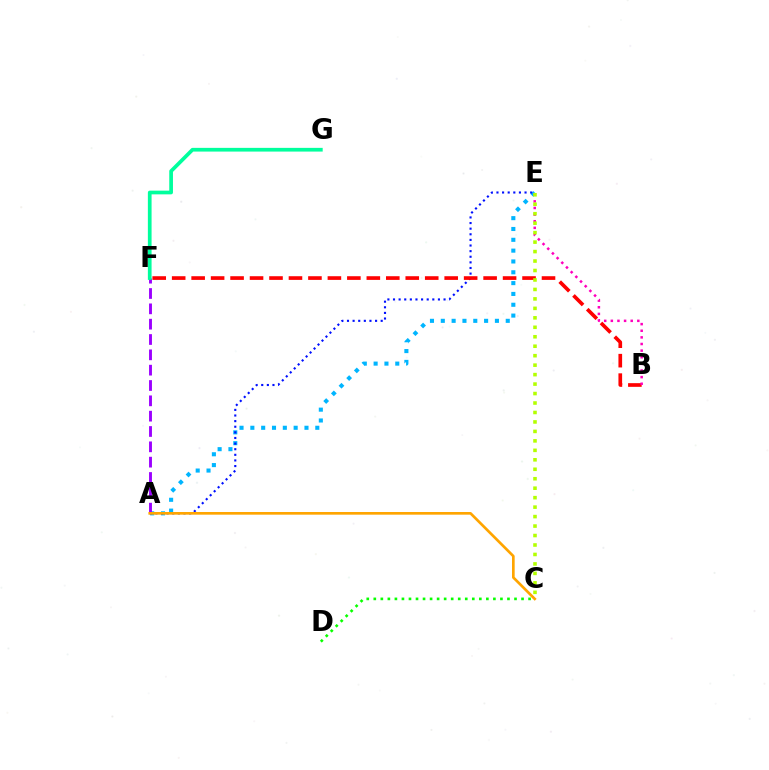{('A', 'E'): [{'color': '#00b5ff', 'line_style': 'dotted', 'thickness': 2.94}, {'color': '#0010ff', 'line_style': 'dotted', 'thickness': 1.53}], ('A', 'F'): [{'color': '#9b00ff', 'line_style': 'dashed', 'thickness': 2.08}], ('C', 'D'): [{'color': '#08ff00', 'line_style': 'dotted', 'thickness': 1.91}], ('A', 'C'): [{'color': '#ffa500', 'line_style': 'solid', 'thickness': 1.92}], ('B', 'F'): [{'color': '#ff0000', 'line_style': 'dashed', 'thickness': 2.64}], ('F', 'G'): [{'color': '#00ff9d', 'line_style': 'solid', 'thickness': 2.67}], ('B', 'E'): [{'color': '#ff00bd', 'line_style': 'dotted', 'thickness': 1.8}], ('C', 'E'): [{'color': '#b3ff00', 'line_style': 'dotted', 'thickness': 2.57}]}